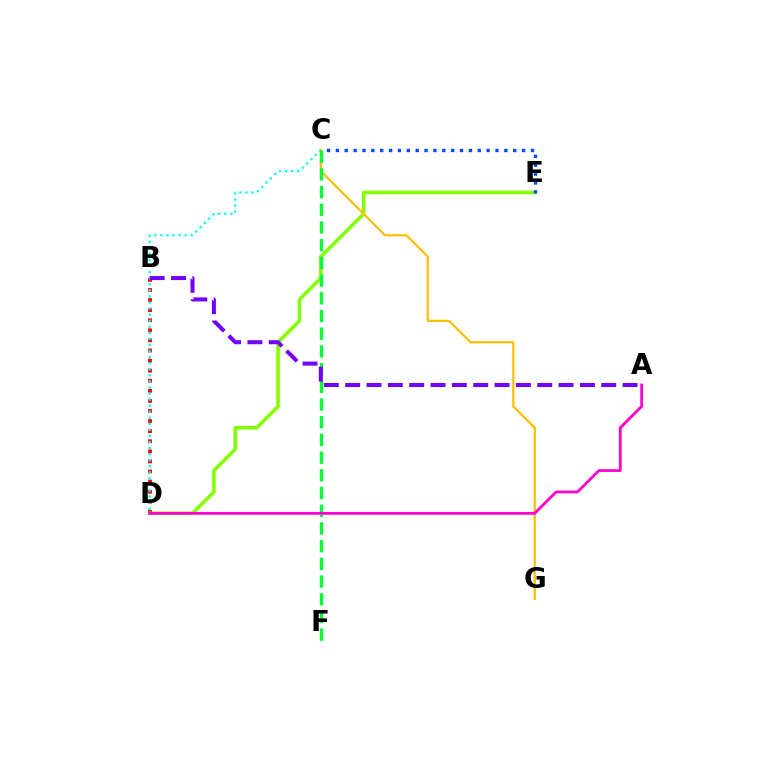{('B', 'D'): [{'color': '#ff0000', 'line_style': 'dotted', 'thickness': 2.74}], ('C', 'D'): [{'color': '#00fff6', 'line_style': 'dotted', 'thickness': 1.65}], ('D', 'E'): [{'color': '#84ff00', 'line_style': 'solid', 'thickness': 2.58}], ('C', 'G'): [{'color': '#ffbd00', 'line_style': 'solid', 'thickness': 1.58}], ('C', 'F'): [{'color': '#00ff39', 'line_style': 'dashed', 'thickness': 2.41}], ('A', 'B'): [{'color': '#7200ff', 'line_style': 'dashed', 'thickness': 2.9}], ('C', 'E'): [{'color': '#004bff', 'line_style': 'dotted', 'thickness': 2.41}], ('A', 'D'): [{'color': '#ff00cf', 'line_style': 'solid', 'thickness': 2.02}]}